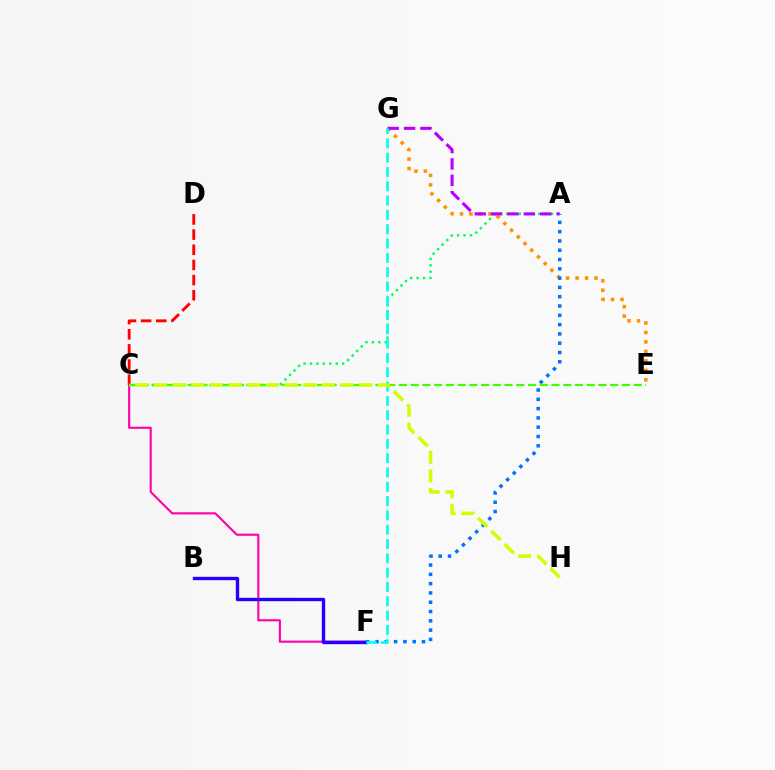{('E', 'G'): [{'color': '#ff9400', 'line_style': 'dotted', 'thickness': 2.57}], ('C', 'F'): [{'color': '#ff00ac', 'line_style': 'solid', 'thickness': 1.53}], ('B', 'F'): [{'color': '#2500ff', 'line_style': 'solid', 'thickness': 2.42}], ('A', 'C'): [{'color': '#00ff5c', 'line_style': 'dotted', 'thickness': 1.75}], ('A', 'G'): [{'color': '#b900ff', 'line_style': 'dashed', 'thickness': 2.23}], ('C', 'D'): [{'color': '#ff0000', 'line_style': 'dashed', 'thickness': 2.06}], ('A', 'F'): [{'color': '#0074ff', 'line_style': 'dotted', 'thickness': 2.53}], ('C', 'E'): [{'color': '#3dff00', 'line_style': 'dashed', 'thickness': 1.59}], ('F', 'G'): [{'color': '#00fff6', 'line_style': 'dashed', 'thickness': 1.94}], ('C', 'H'): [{'color': '#d1ff00', 'line_style': 'dashed', 'thickness': 2.53}]}